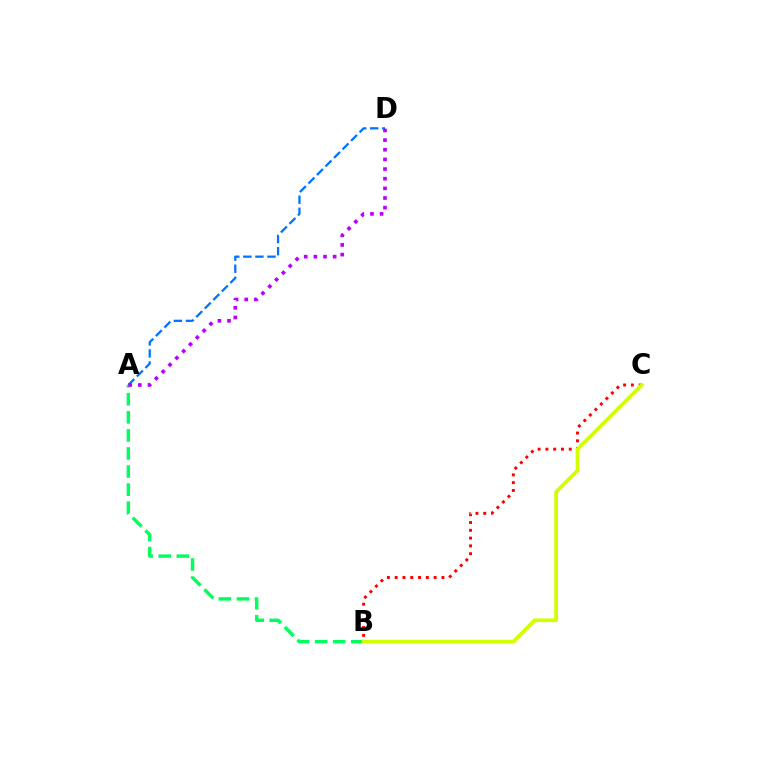{('A', 'B'): [{'color': '#00ff5c', 'line_style': 'dashed', 'thickness': 2.46}], ('A', 'D'): [{'color': '#0074ff', 'line_style': 'dashed', 'thickness': 1.64}, {'color': '#b900ff', 'line_style': 'dotted', 'thickness': 2.62}], ('B', 'C'): [{'color': '#ff0000', 'line_style': 'dotted', 'thickness': 2.12}, {'color': '#d1ff00', 'line_style': 'solid', 'thickness': 2.7}]}